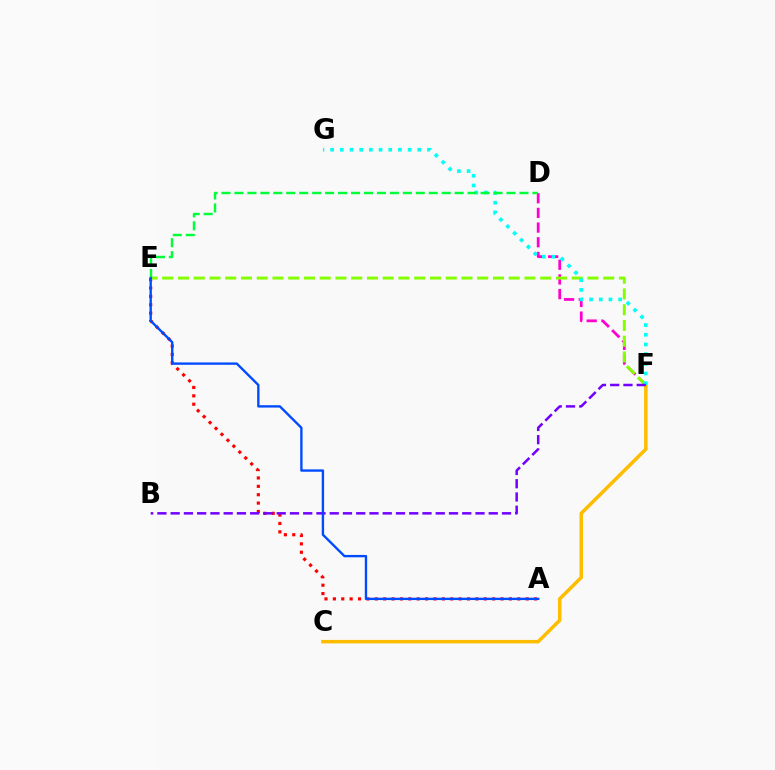{('D', 'F'): [{'color': '#ff00cf', 'line_style': 'dashed', 'thickness': 1.99}], ('A', 'E'): [{'color': '#ff0000', 'line_style': 'dotted', 'thickness': 2.28}, {'color': '#004bff', 'line_style': 'solid', 'thickness': 1.7}], ('C', 'F'): [{'color': '#ffbd00', 'line_style': 'solid', 'thickness': 2.52}], ('E', 'F'): [{'color': '#84ff00', 'line_style': 'dashed', 'thickness': 2.14}], ('F', 'G'): [{'color': '#00fff6', 'line_style': 'dotted', 'thickness': 2.63}], ('D', 'E'): [{'color': '#00ff39', 'line_style': 'dashed', 'thickness': 1.76}], ('B', 'F'): [{'color': '#7200ff', 'line_style': 'dashed', 'thickness': 1.8}]}